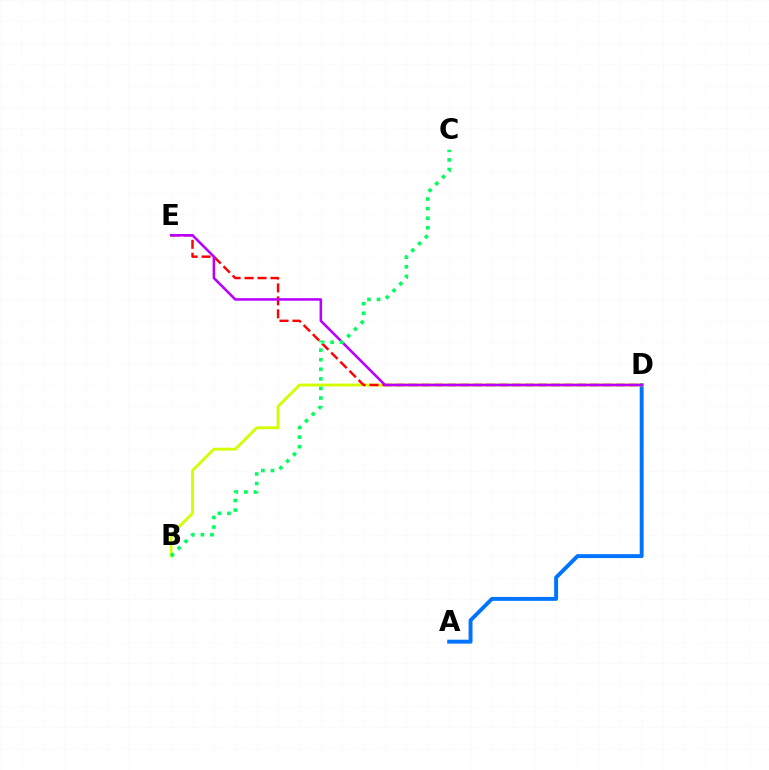{('A', 'D'): [{'color': '#0074ff', 'line_style': 'solid', 'thickness': 2.82}], ('B', 'D'): [{'color': '#d1ff00', 'line_style': 'solid', 'thickness': 2.04}], ('D', 'E'): [{'color': '#ff0000', 'line_style': 'dashed', 'thickness': 1.76}, {'color': '#b900ff', 'line_style': 'solid', 'thickness': 1.85}], ('B', 'C'): [{'color': '#00ff5c', 'line_style': 'dotted', 'thickness': 2.6}]}